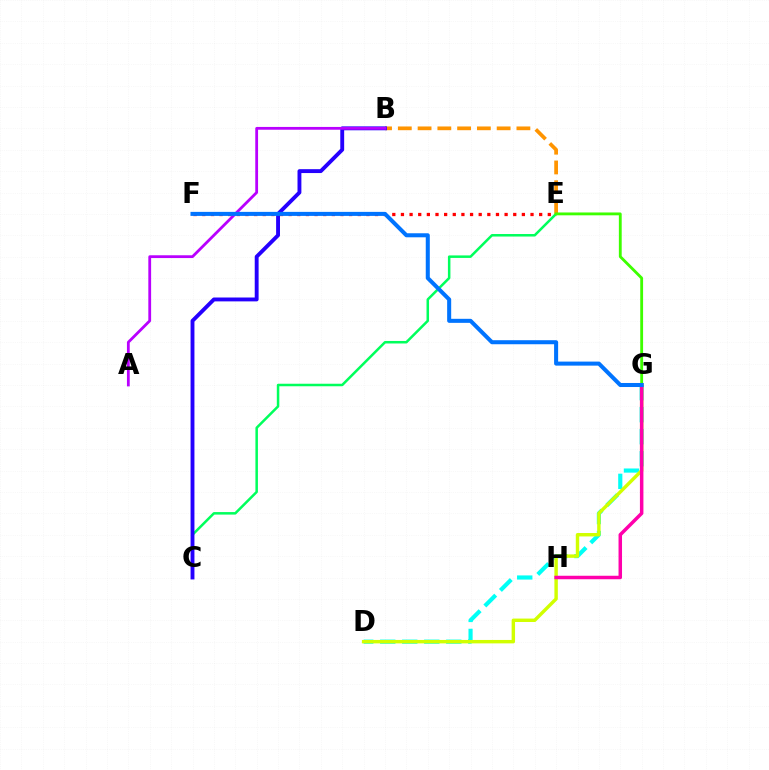{('C', 'E'): [{'color': '#00ff5c', 'line_style': 'solid', 'thickness': 1.81}], ('B', 'E'): [{'color': '#ff9400', 'line_style': 'dashed', 'thickness': 2.69}], ('D', 'G'): [{'color': '#00fff6', 'line_style': 'dashed', 'thickness': 2.99}, {'color': '#d1ff00', 'line_style': 'solid', 'thickness': 2.46}], ('B', 'C'): [{'color': '#2500ff', 'line_style': 'solid', 'thickness': 2.79}], ('G', 'H'): [{'color': '#ff00ac', 'line_style': 'solid', 'thickness': 2.52}], ('E', 'F'): [{'color': '#ff0000', 'line_style': 'dotted', 'thickness': 2.35}], ('A', 'B'): [{'color': '#b900ff', 'line_style': 'solid', 'thickness': 2.01}], ('E', 'G'): [{'color': '#3dff00', 'line_style': 'solid', 'thickness': 2.04}], ('F', 'G'): [{'color': '#0074ff', 'line_style': 'solid', 'thickness': 2.91}]}